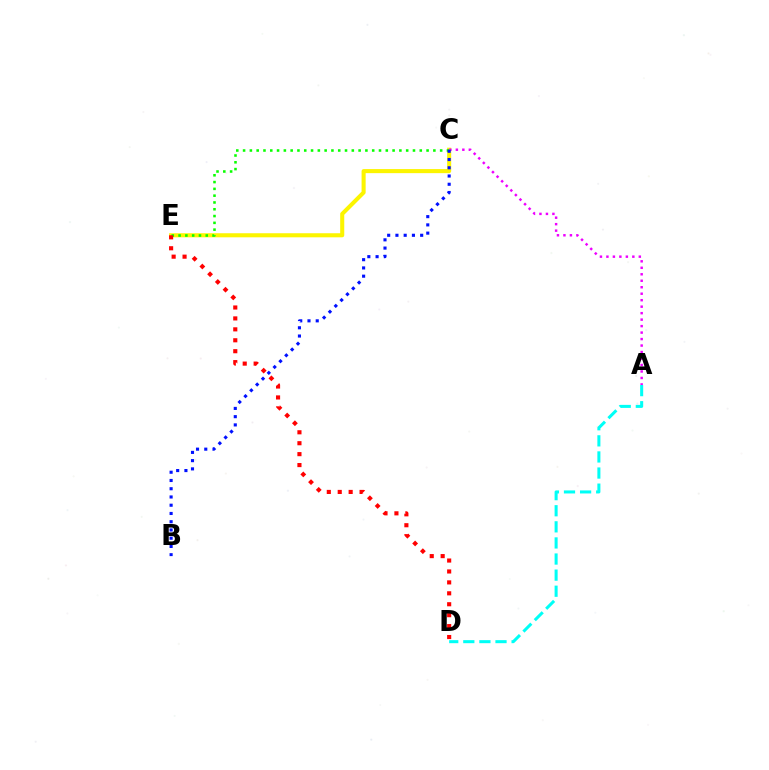{('C', 'E'): [{'color': '#fcf500', 'line_style': 'solid', 'thickness': 2.93}, {'color': '#08ff00', 'line_style': 'dotted', 'thickness': 1.85}], ('A', 'D'): [{'color': '#00fff6', 'line_style': 'dashed', 'thickness': 2.19}], ('D', 'E'): [{'color': '#ff0000', 'line_style': 'dotted', 'thickness': 2.97}], ('A', 'C'): [{'color': '#ee00ff', 'line_style': 'dotted', 'thickness': 1.76}], ('B', 'C'): [{'color': '#0010ff', 'line_style': 'dotted', 'thickness': 2.24}]}